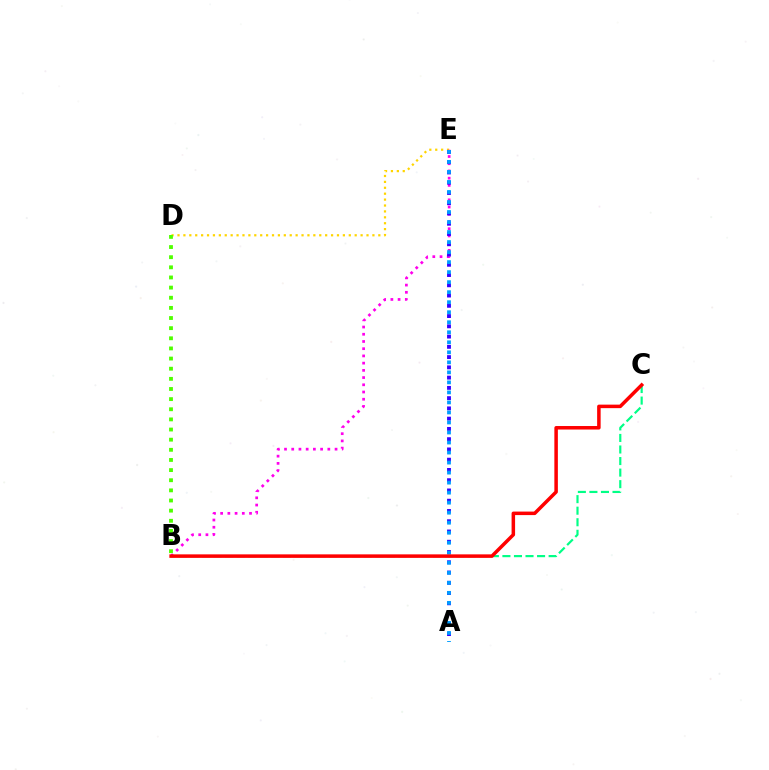{('D', 'E'): [{'color': '#ffd500', 'line_style': 'dotted', 'thickness': 1.6}], ('B', 'C'): [{'color': '#00ff86', 'line_style': 'dashed', 'thickness': 1.57}, {'color': '#ff0000', 'line_style': 'solid', 'thickness': 2.53}], ('B', 'E'): [{'color': '#ff00ed', 'line_style': 'dotted', 'thickness': 1.96}], ('A', 'E'): [{'color': '#3700ff', 'line_style': 'dotted', 'thickness': 2.79}, {'color': '#009eff', 'line_style': 'dotted', 'thickness': 2.72}], ('B', 'D'): [{'color': '#4fff00', 'line_style': 'dotted', 'thickness': 2.75}]}